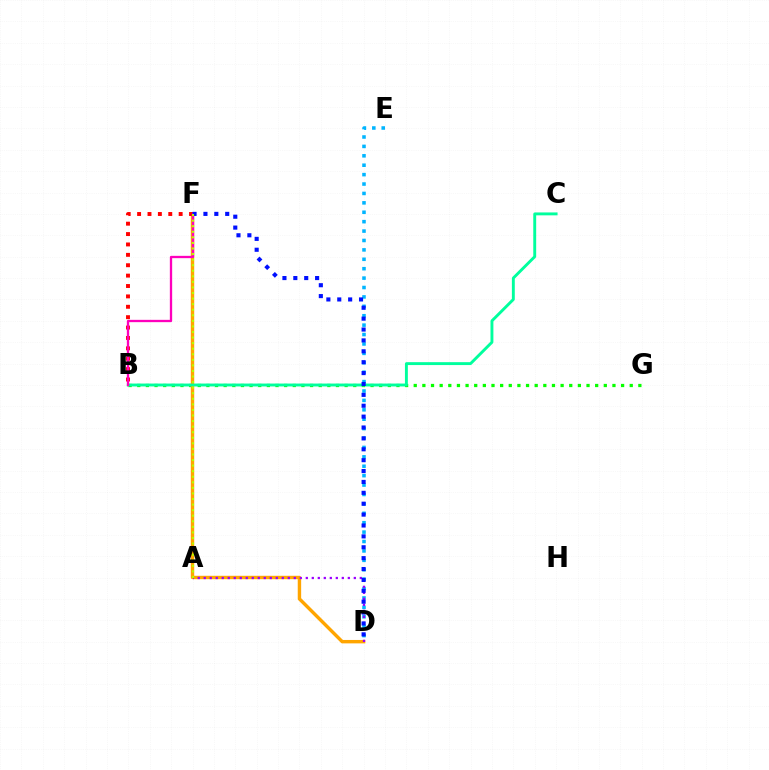{('B', 'G'): [{'color': '#08ff00', 'line_style': 'dotted', 'thickness': 2.35}], ('D', 'E'): [{'color': '#00b5ff', 'line_style': 'dotted', 'thickness': 2.56}], ('D', 'F'): [{'color': '#ffa500', 'line_style': 'solid', 'thickness': 2.46}, {'color': '#0010ff', 'line_style': 'dotted', 'thickness': 2.96}], ('B', 'F'): [{'color': '#ff0000', 'line_style': 'dotted', 'thickness': 2.82}, {'color': '#ff00bd', 'line_style': 'solid', 'thickness': 1.67}], ('B', 'C'): [{'color': '#00ff9d', 'line_style': 'solid', 'thickness': 2.09}], ('A', 'D'): [{'color': '#9b00ff', 'line_style': 'dotted', 'thickness': 1.63}], ('A', 'F'): [{'color': '#b3ff00', 'line_style': 'dotted', 'thickness': 1.51}]}